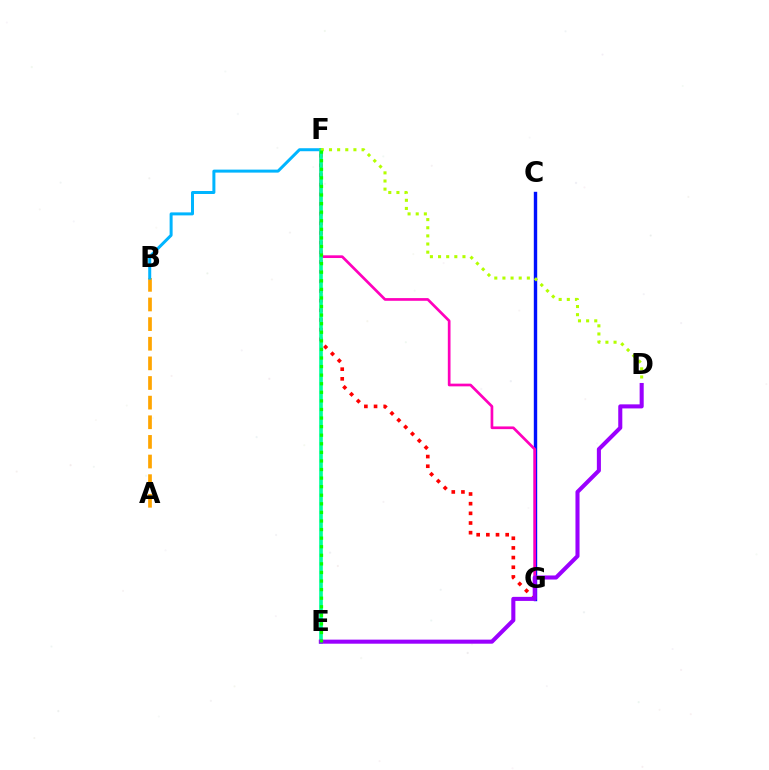{('C', 'G'): [{'color': '#0010ff', 'line_style': 'solid', 'thickness': 2.45}], ('A', 'B'): [{'color': '#ffa500', 'line_style': 'dashed', 'thickness': 2.67}], ('B', 'F'): [{'color': '#00b5ff', 'line_style': 'solid', 'thickness': 2.16}], ('F', 'G'): [{'color': '#ff00bd', 'line_style': 'solid', 'thickness': 1.94}, {'color': '#ff0000', 'line_style': 'dotted', 'thickness': 2.63}], ('E', 'F'): [{'color': '#00ff9d', 'line_style': 'solid', 'thickness': 2.63}, {'color': '#08ff00', 'line_style': 'dotted', 'thickness': 2.33}], ('D', 'F'): [{'color': '#b3ff00', 'line_style': 'dotted', 'thickness': 2.21}], ('D', 'E'): [{'color': '#9b00ff', 'line_style': 'solid', 'thickness': 2.92}]}